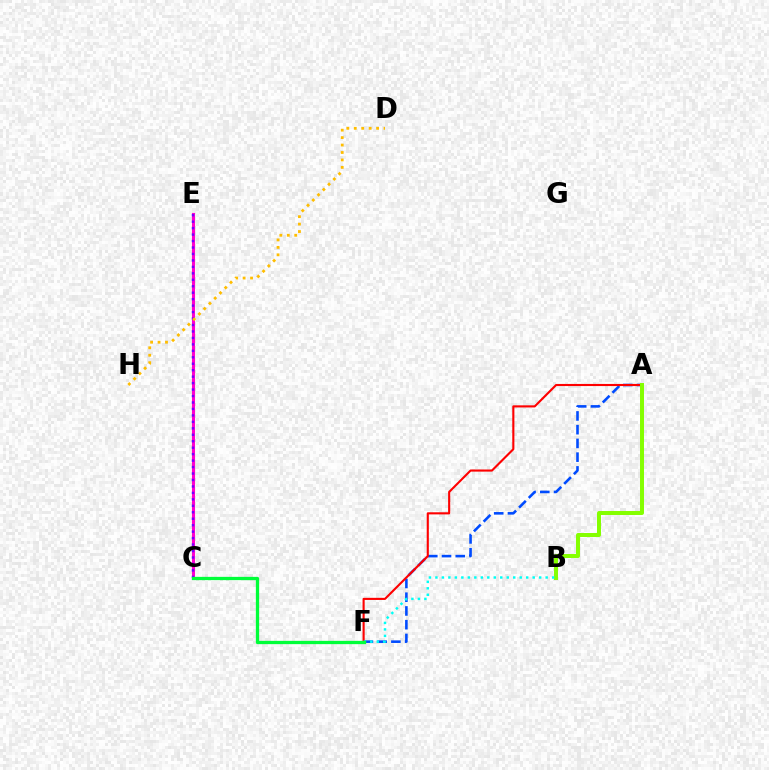{('A', 'F'): [{'color': '#004bff', 'line_style': 'dashed', 'thickness': 1.87}, {'color': '#ff0000', 'line_style': 'solid', 'thickness': 1.52}], ('A', 'B'): [{'color': '#84ff00', 'line_style': 'solid', 'thickness': 2.86}], ('B', 'F'): [{'color': '#00fff6', 'line_style': 'dotted', 'thickness': 1.76}], ('C', 'E'): [{'color': '#ff00cf', 'line_style': 'solid', 'thickness': 2.21}, {'color': '#7200ff', 'line_style': 'dotted', 'thickness': 1.75}], ('C', 'F'): [{'color': '#00ff39', 'line_style': 'solid', 'thickness': 2.36}], ('D', 'H'): [{'color': '#ffbd00', 'line_style': 'dotted', 'thickness': 2.02}]}